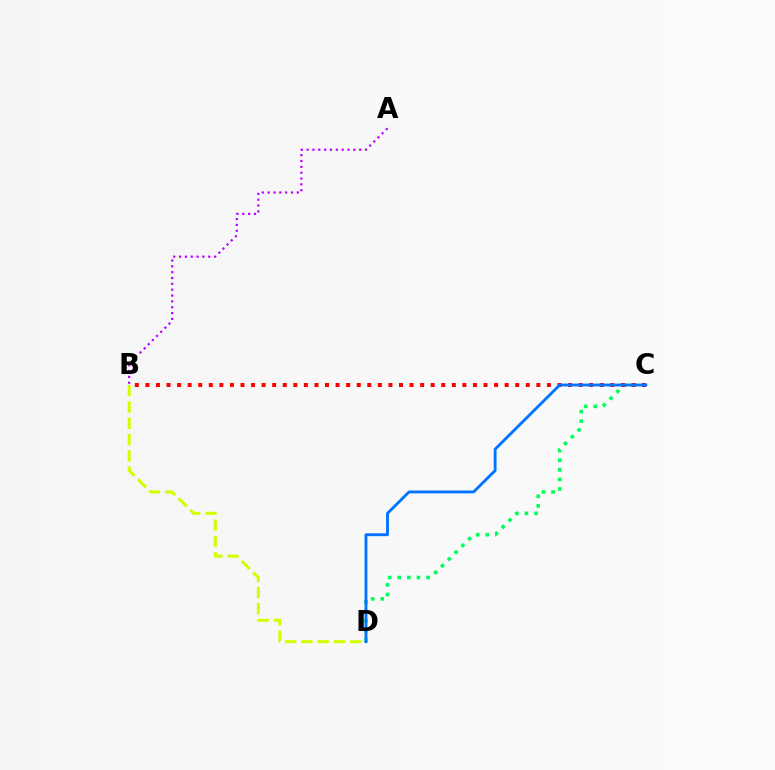{('C', 'D'): [{'color': '#00ff5c', 'line_style': 'dotted', 'thickness': 2.61}, {'color': '#0074ff', 'line_style': 'solid', 'thickness': 2.05}], ('B', 'C'): [{'color': '#ff0000', 'line_style': 'dotted', 'thickness': 2.87}], ('A', 'B'): [{'color': '#b900ff', 'line_style': 'dotted', 'thickness': 1.59}], ('B', 'D'): [{'color': '#d1ff00', 'line_style': 'dashed', 'thickness': 2.21}]}